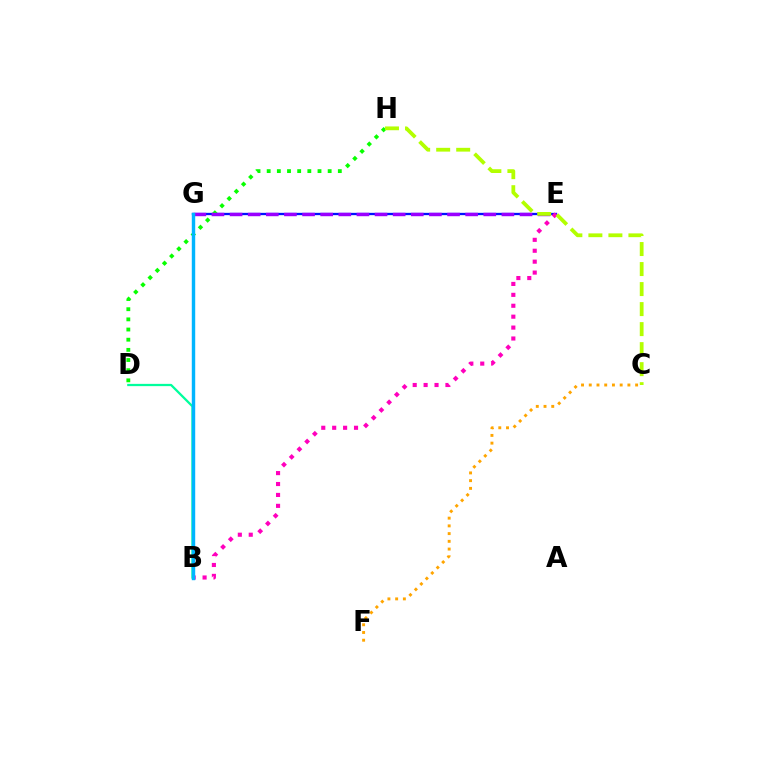{('B', 'D'): [{'color': '#00ff9d', 'line_style': 'solid', 'thickness': 1.63}], ('E', 'G'): [{'color': '#0010ff', 'line_style': 'solid', 'thickness': 1.66}, {'color': '#9b00ff', 'line_style': 'dashed', 'thickness': 2.46}], ('D', 'H'): [{'color': '#08ff00', 'line_style': 'dotted', 'thickness': 2.76}], ('C', 'F'): [{'color': '#ffa500', 'line_style': 'dotted', 'thickness': 2.1}], ('B', 'E'): [{'color': '#ff00bd', 'line_style': 'dotted', 'thickness': 2.97}], ('B', 'G'): [{'color': '#ff0000', 'line_style': 'dotted', 'thickness': 2.02}, {'color': '#00b5ff', 'line_style': 'solid', 'thickness': 2.46}], ('C', 'H'): [{'color': '#b3ff00', 'line_style': 'dashed', 'thickness': 2.72}]}